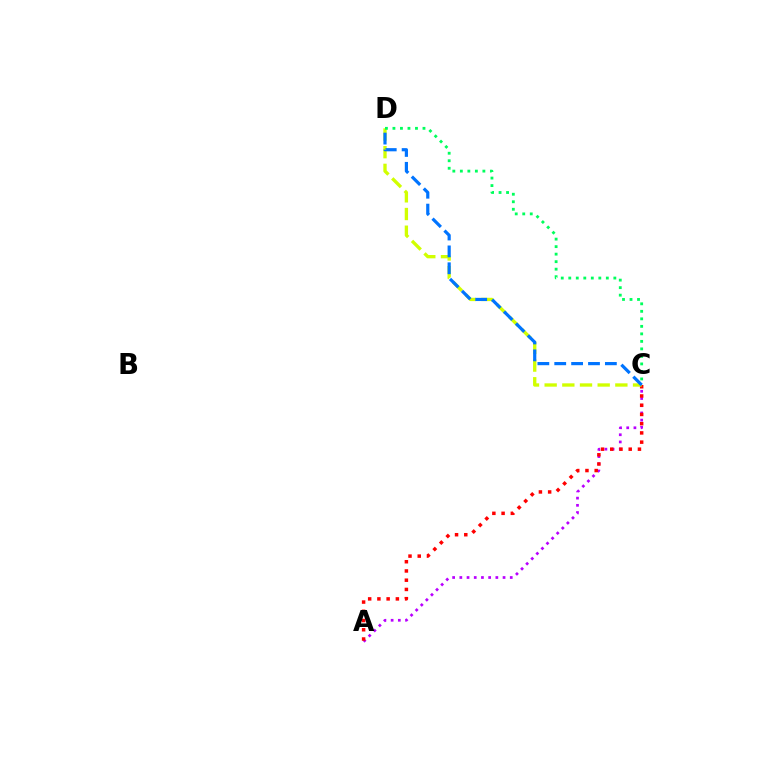{('A', 'C'): [{'color': '#b900ff', 'line_style': 'dotted', 'thickness': 1.96}, {'color': '#ff0000', 'line_style': 'dotted', 'thickness': 2.51}], ('C', 'D'): [{'color': '#d1ff00', 'line_style': 'dashed', 'thickness': 2.4}, {'color': '#0074ff', 'line_style': 'dashed', 'thickness': 2.29}, {'color': '#00ff5c', 'line_style': 'dotted', 'thickness': 2.04}]}